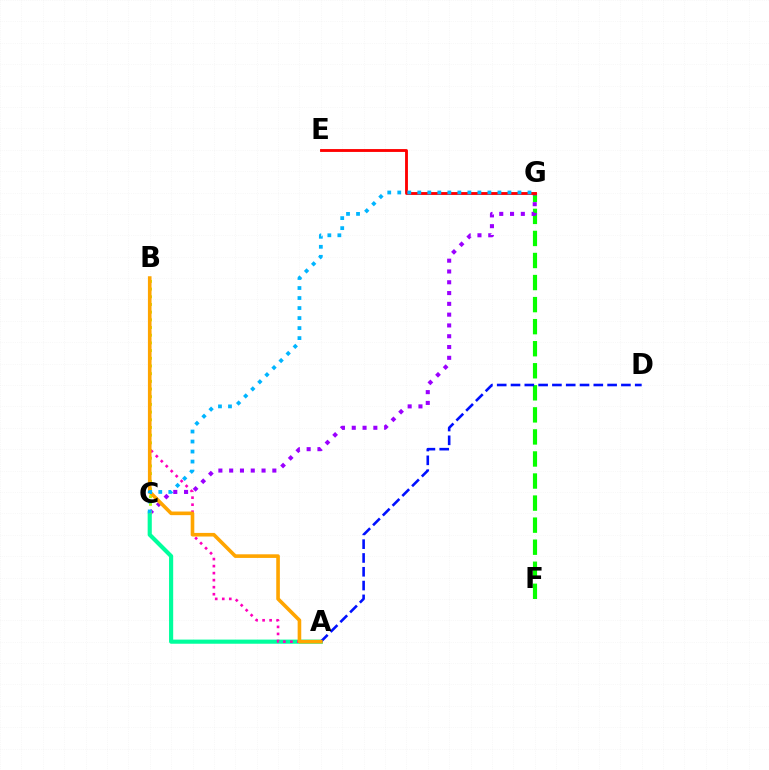{('F', 'G'): [{'color': '#08ff00', 'line_style': 'dashed', 'thickness': 3.0}], ('C', 'G'): [{'color': '#9b00ff', 'line_style': 'dotted', 'thickness': 2.93}, {'color': '#00b5ff', 'line_style': 'dotted', 'thickness': 2.72}], ('A', 'C'): [{'color': '#00ff9d', 'line_style': 'solid', 'thickness': 2.98}], ('E', 'G'): [{'color': '#ff0000', 'line_style': 'solid', 'thickness': 2.05}], ('A', 'D'): [{'color': '#0010ff', 'line_style': 'dashed', 'thickness': 1.87}], ('B', 'C'): [{'color': '#b3ff00', 'line_style': 'dotted', 'thickness': 2.09}], ('A', 'B'): [{'color': '#ff00bd', 'line_style': 'dotted', 'thickness': 1.91}, {'color': '#ffa500', 'line_style': 'solid', 'thickness': 2.61}]}